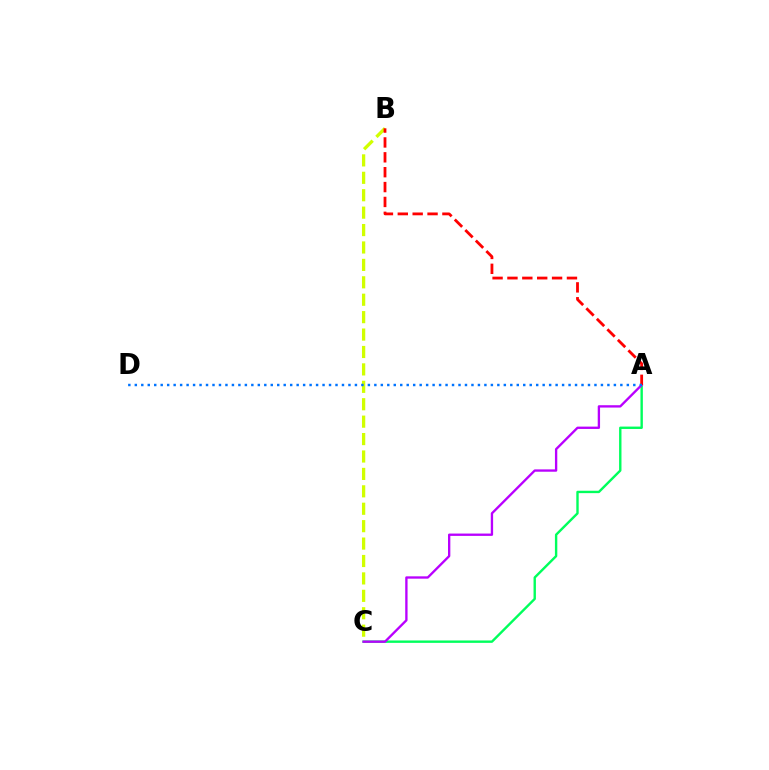{('A', 'C'): [{'color': '#00ff5c', 'line_style': 'solid', 'thickness': 1.72}, {'color': '#b900ff', 'line_style': 'solid', 'thickness': 1.68}], ('B', 'C'): [{'color': '#d1ff00', 'line_style': 'dashed', 'thickness': 2.37}], ('A', 'B'): [{'color': '#ff0000', 'line_style': 'dashed', 'thickness': 2.02}], ('A', 'D'): [{'color': '#0074ff', 'line_style': 'dotted', 'thickness': 1.76}]}